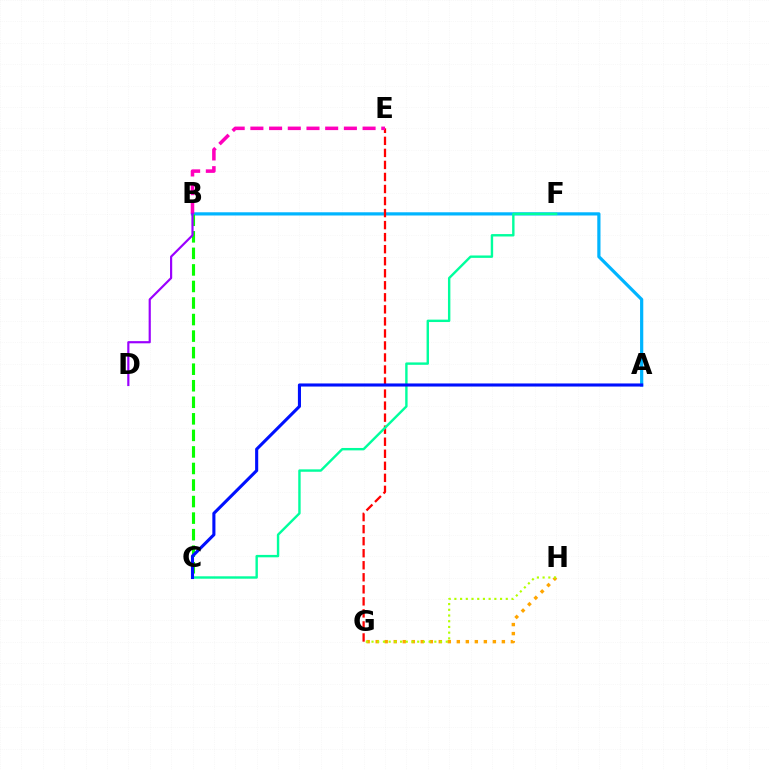{('G', 'H'): [{'color': '#ffa500', 'line_style': 'dotted', 'thickness': 2.45}, {'color': '#b3ff00', 'line_style': 'dotted', 'thickness': 1.55}], ('A', 'B'): [{'color': '#00b5ff', 'line_style': 'solid', 'thickness': 2.31}], ('E', 'G'): [{'color': '#ff0000', 'line_style': 'dashed', 'thickness': 1.63}], ('B', 'C'): [{'color': '#08ff00', 'line_style': 'dashed', 'thickness': 2.25}], ('C', 'F'): [{'color': '#00ff9d', 'line_style': 'solid', 'thickness': 1.73}], ('B', 'E'): [{'color': '#ff00bd', 'line_style': 'dashed', 'thickness': 2.54}], ('A', 'C'): [{'color': '#0010ff', 'line_style': 'solid', 'thickness': 2.23}], ('B', 'D'): [{'color': '#9b00ff', 'line_style': 'solid', 'thickness': 1.57}]}